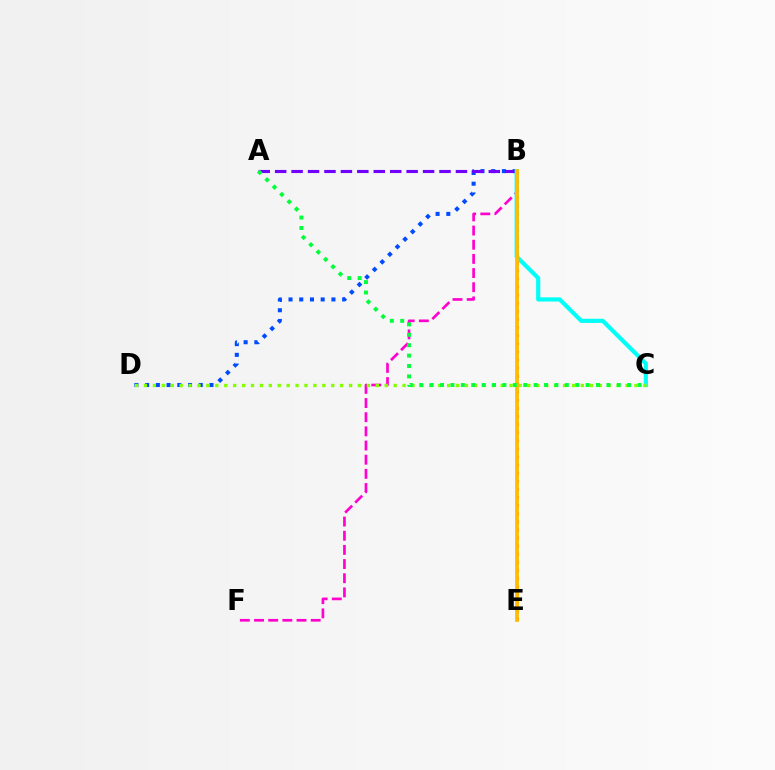{('B', 'D'): [{'color': '#004bff', 'line_style': 'dotted', 'thickness': 2.91}], ('B', 'F'): [{'color': '#ff00cf', 'line_style': 'dashed', 'thickness': 1.92}], ('A', 'B'): [{'color': '#7200ff', 'line_style': 'dashed', 'thickness': 2.23}], ('B', 'E'): [{'color': '#ff0000', 'line_style': 'dotted', 'thickness': 2.2}, {'color': '#ffbd00', 'line_style': 'solid', 'thickness': 2.72}], ('B', 'C'): [{'color': '#00fff6', 'line_style': 'solid', 'thickness': 2.98}], ('C', 'D'): [{'color': '#84ff00', 'line_style': 'dotted', 'thickness': 2.42}], ('A', 'C'): [{'color': '#00ff39', 'line_style': 'dotted', 'thickness': 2.83}]}